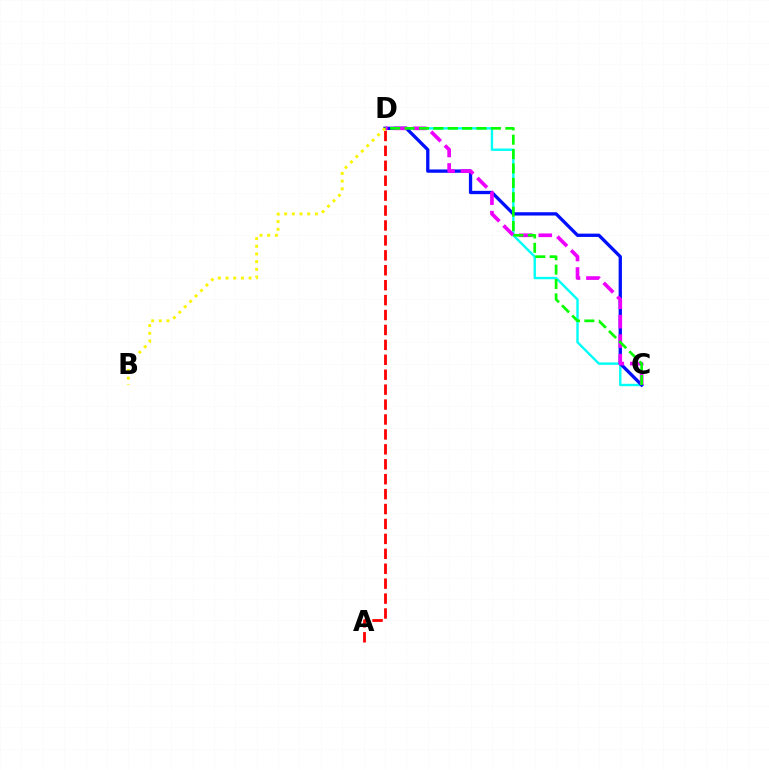{('C', 'D'): [{'color': '#00fff6', 'line_style': 'solid', 'thickness': 1.72}, {'color': '#0010ff', 'line_style': 'solid', 'thickness': 2.38}, {'color': '#ee00ff', 'line_style': 'dashed', 'thickness': 2.65}, {'color': '#08ff00', 'line_style': 'dashed', 'thickness': 1.96}], ('A', 'D'): [{'color': '#ff0000', 'line_style': 'dashed', 'thickness': 2.03}], ('B', 'D'): [{'color': '#fcf500', 'line_style': 'dotted', 'thickness': 2.09}]}